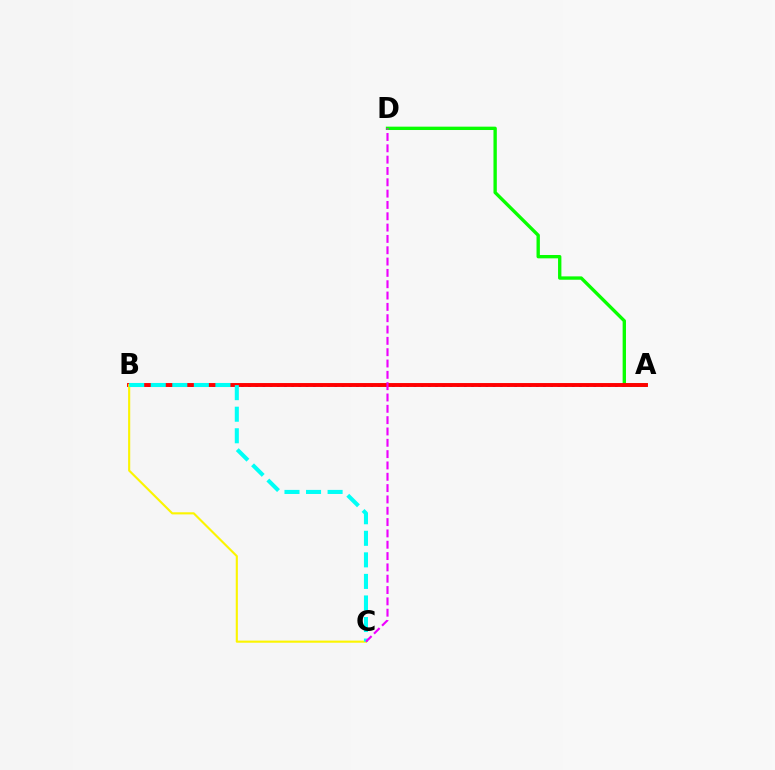{('A', 'B'): [{'color': '#0010ff', 'line_style': 'dotted', 'thickness': 1.95}, {'color': '#ff0000', 'line_style': 'solid', 'thickness': 2.81}], ('A', 'D'): [{'color': '#08ff00', 'line_style': 'solid', 'thickness': 2.41}], ('B', 'C'): [{'color': '#fcf500', 'line_style': 'solid', 'thickness': 1.53}, {'color': '#00fff6', 'line_style': 'dashed', 'thickness': 2.93}], ('C', 'D'): [{'color': '#ee00ff', 'line_style': 'dashed', 'thickness': 1.54}]}